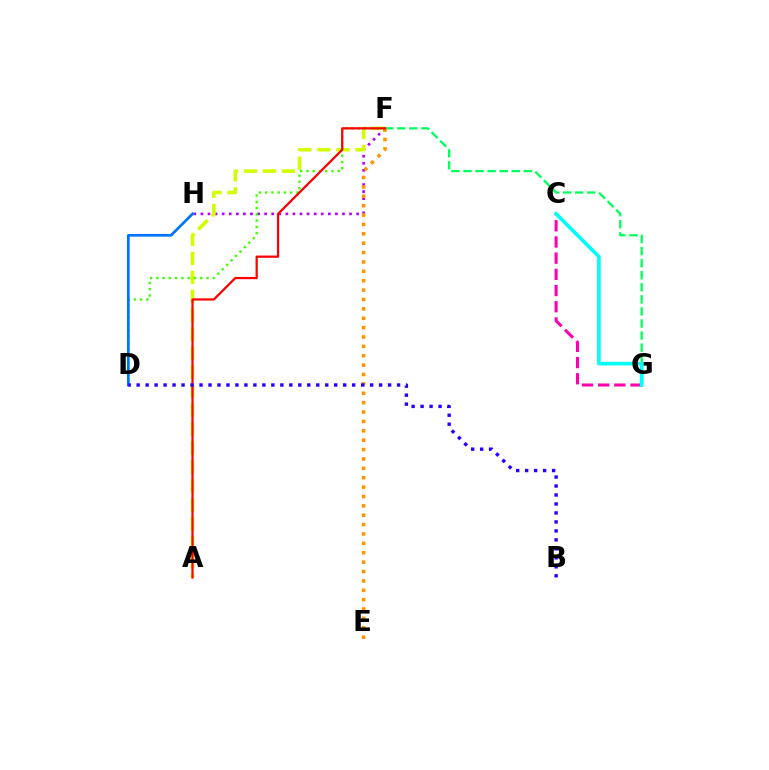{('F', 'H'): [{'color': '#b900ff', 'line_style': 'dotted', 'thickness': 1.92}], ('C', 'G'): [{'color': '#ff00ac', 'line_style': 'dashed', 'thickness': 2.2}, {'color': '#00fff6', 'line_style': 'solid', 'thickness': 2.65}], ('F', 'G'): [{'color': '#00ff5c', 'line_style': 'dashed', 'thickness': 1.64}], ('A', 'F'): [{'color': '#d1ff00', 'line_style': 'dashed', 'thickness': 2.58}, {'color': '#ff0000', 'line_style': 'solid', 'thickness': 1.61}], ('E', 'F'): [{'color': '#ff9400', 'line_style': 'dotted', 'thickness': 2.55}], ('D', 'F'): [{'color': '#3dff00', 'line_style': 'dotted', 'thickness': 1.7}], ('D', 'H'): [{'color': '#0074ff', 'line_style': 'solid', 'thickness': 1.95}], ('B', 'D'): [{'color': '#2500ff', 'line_style': 'dotted', 'thickness': 2.44}]}